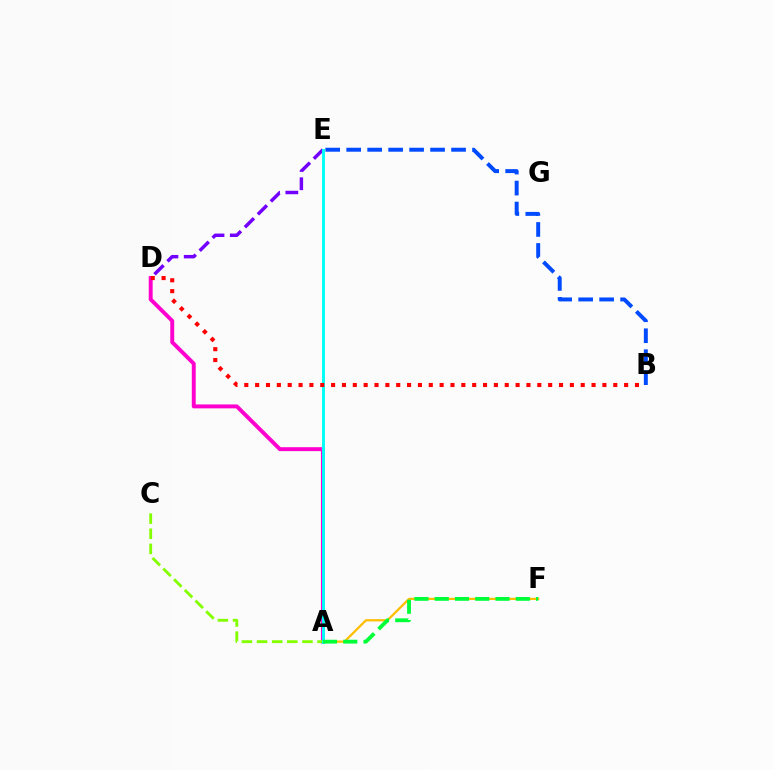{('A', 'D'): [{'color': '#ff00cf', 'line_style': 'solid', 'thickness': 2.83}], ('D', 'E'): [{'color': '#7200ff', 'line_style': 'dashed', 'thickness': 2.49}], ('A', 'F'): [{'color': '#ffbd00', 'line_style': 'solid', 'thickness': 1.62}, {'color': '#00ff39', 'line_style': 'dashed', 'thickness': 2.75}], ('A', 'C'): [{'color': '#84ff00', 'line_style': 'dashed', 'thickness': 2.06}], ('A', 'E'): [{'color': '#00fff6', 'line_style': 'solid', 'thickness': 2.1}], ('B', 'E'): [{'color': '#004bff', 'line_style': 'dashed', 'thickness': 2.85}], ('B', 'D'): [{'color': '#ff0000', 'line_style': 'dotted', 'thickness': 2.95}]}